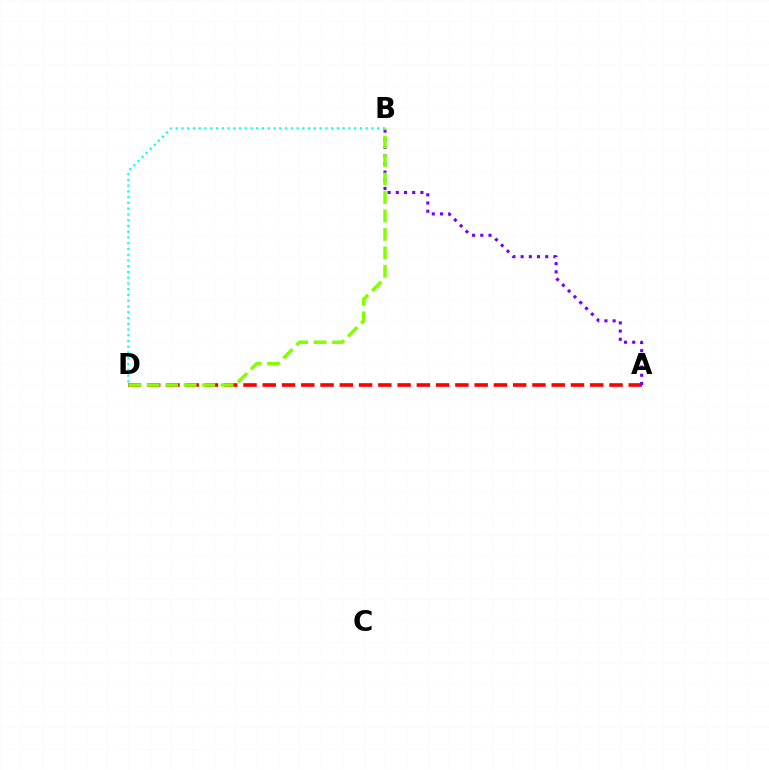{('A', 'D'): [{'color': '#ff0000', 'line_style': 'dashed', 'thickness': 2.62}], ('A', 'B'): [{'color': '#7200ff', 'line_style': 'dotted', 'thickness': 2.23}], ('B', 'D'): [{'color': '#00fff6', 'line_style': 'dotted', 'thickness': 1.56}, {'color': '#84ff00', 'line_style': 'dashed', 'thickness': 2.51}]}